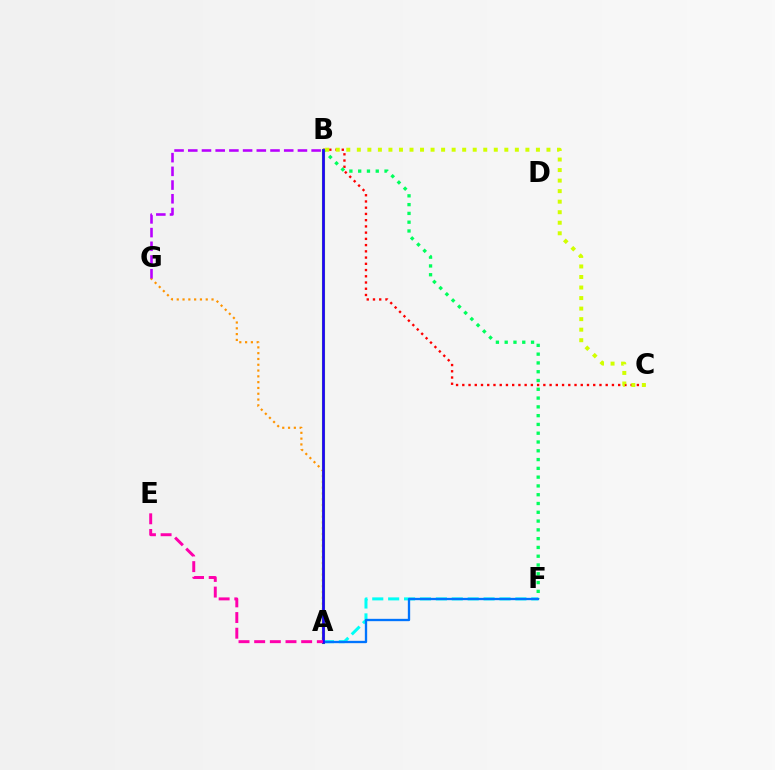{('B', 'C'): [{'color': '#ff0000', 'line_style': 'dotted', 'thickness': 1.69}, {'color': '#d1ff00', 'line_style': 'dotted', 'thickness': 2.86}], ('A', 'G'): [{'color': '#ff9400', 'line_style': 'dotted', 'thickness': 1.58}], ('B', 'F'): [{'color': '#00ff5c', 'line_style': 'dotted', 'thickness': 2.39}], ('A', 'B'): [{'color': '#3dff00', 'line_style': 'solid', 'thickness': 2.24}, {'color': '#2500ff', 'line_style': 'solid', 'thickness': 1.94}], ('A', 'F'): [{'color': '#00fff6', 'line_style': 'dashed', 'thickness': 2.16}, {'color': '#0074ff', 'line_style': 'solid', 'thickness': 1.68}], ('B', 'G'): [{'color': '#b900ff', 'line_style': 'dashed', 'thickness': 1.86}], ('A', 'E'): [{'color': '#ff00ac', 'line_style': 'dashed', 'thickness': 2.13}]}